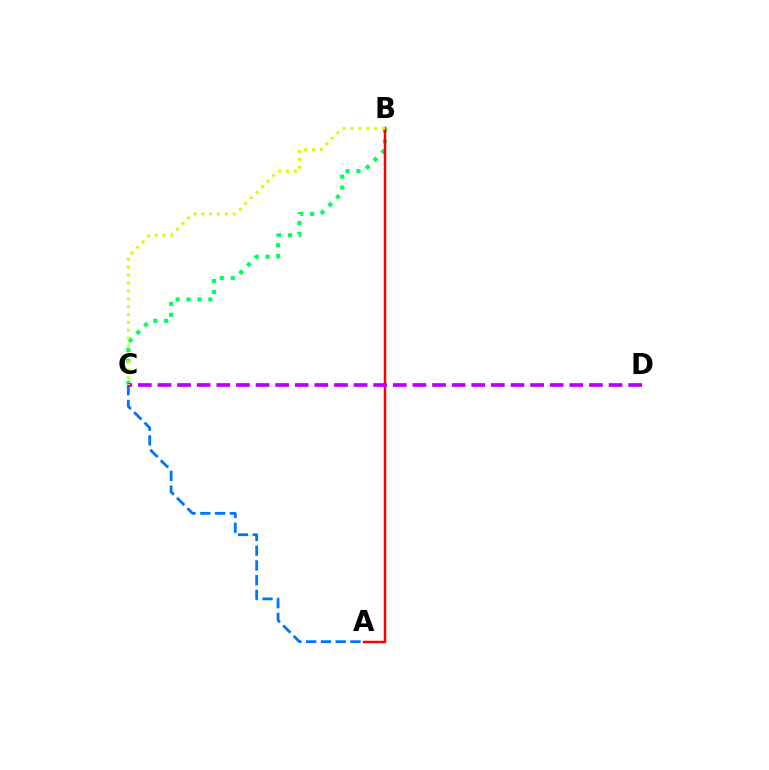{('B', 'C'): [{'color': '#00ff5c', 'line_style': 'dotted', 'thickness': 2.97}, {'color': '#d1ff00', 'line_style': 'dotted', 'thickness': 2.14}], ('A', 'C'): [{'color': '#0074ff', 'line_style': 'dashed', 'thickness': 2.01}], ('A', 'B'): [{'color': '#ff0000', 'line_style': 'solid', 'thickness': 1.79}], ('C', 'D'): [{'color': '#b900ff', 'line_style': 'dashed', 'thickness': 2.66}]}